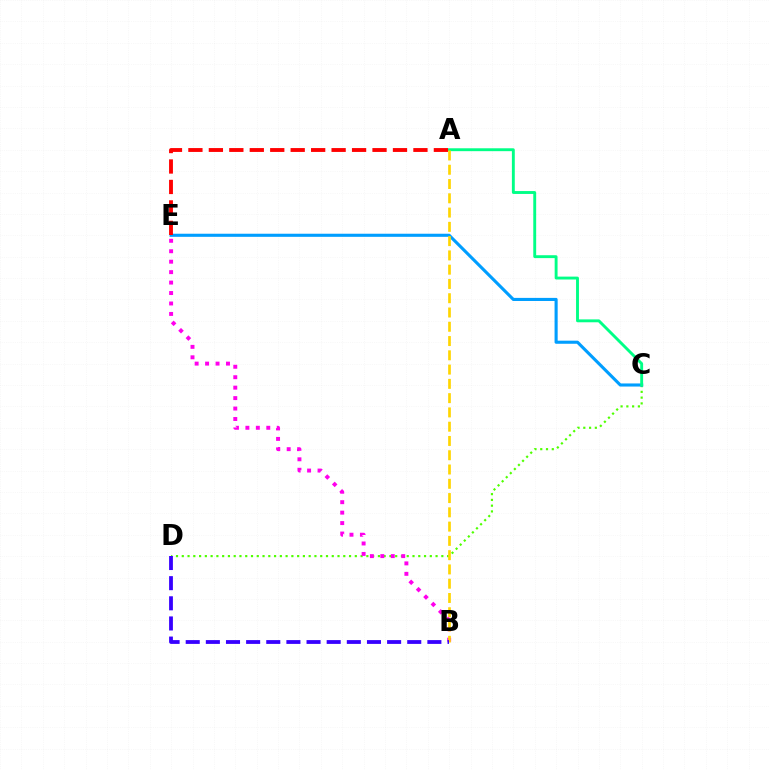{('C', 'D'): [{'color': '#4fff00', 'line_style': 'dotted', 'thickness': 1.57}], ('C', 'E'): [{'color': '#009eff', 'line_style': 'solid', 'thickness': 2.23}], ('A', 'C'): [{'color': '#00ff86', 'line_style': 'solid', 'thickness': 2.08}], ('B', 'E'): [{'color': '#ff00ed', 'line_style': 'dotted', 'thickness': 2.84}], ('A', 'E'): [{'color': '#ff0000', 'line_style': 'dashed', 'thickness': 2.78}], ('A', 'B'): [{'color': '#ffd500', 'line_style': 'dashed', 'thickness': 1.94}], ('B', 'D'): [{'color': '#3700ff', 'line_style': 'dashed', 'thickness': 2.74}]}